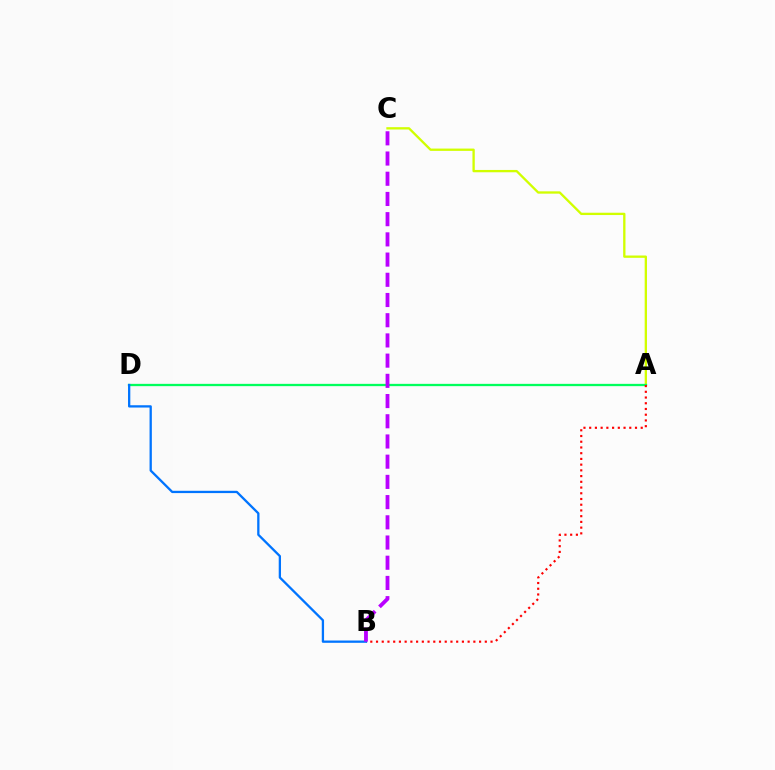{('A', 'C'): [{'color': '#d1ff00', 'line_style': 'solid', 'thickness': 1.67}], ('A', 'D'): [{'color': '#00ff5c', 'line_style': 'solid', 'thickness': 1.65}], ('A', 'B'): [{'color': '#ff0000', 'line_style': 'dotted', 'thickness': 1.56}], ('B', 'D'): [{'color': '#0074ff', 'line_style': 'solid', 'thickness': 1.65}], ('B', 'C'): [{'color': '#b900ff', 'line_style': 'dashed', 'thickness': 2.75}]}